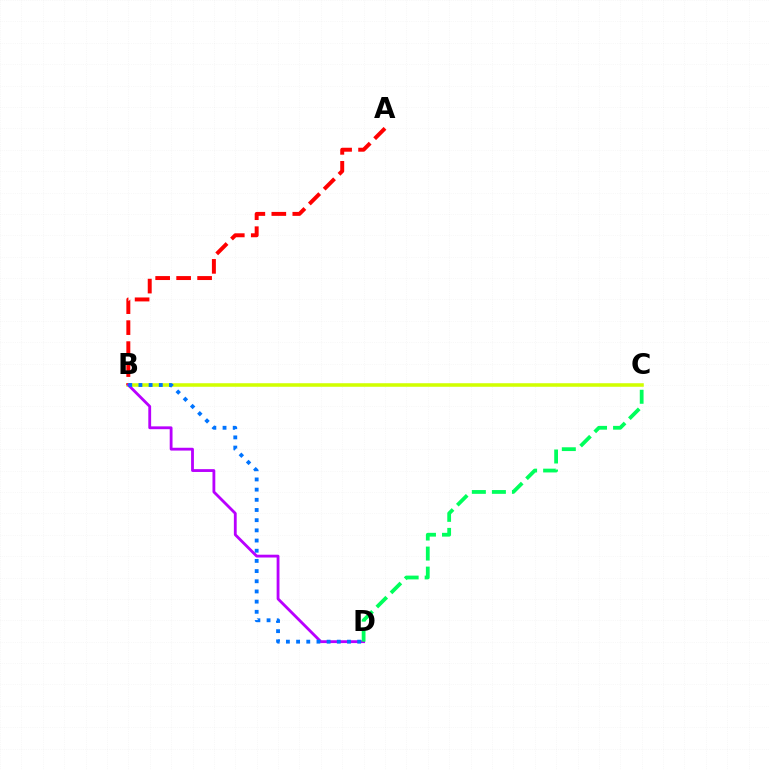{('B', 'C'): [{'color': '#d1ff00', 'line_style': 'solid', 'thickness': 2.56}], ('A', 'B'): [{'color': '#ff0000', 'line_style': 'dashed', 'thickness': 2.85}], ('B', 'D'): [{'color': '#b900ff', 'line_style': 'solid', 'thickness': 2.03}, {'color': '#0074ff', 'line_style': 'dotted', 'thickness': 2.77}], ('C', 'D'): [{'color': '#00ff5c', 'line_style': 'dashed', 'thickness': 2.72}]}